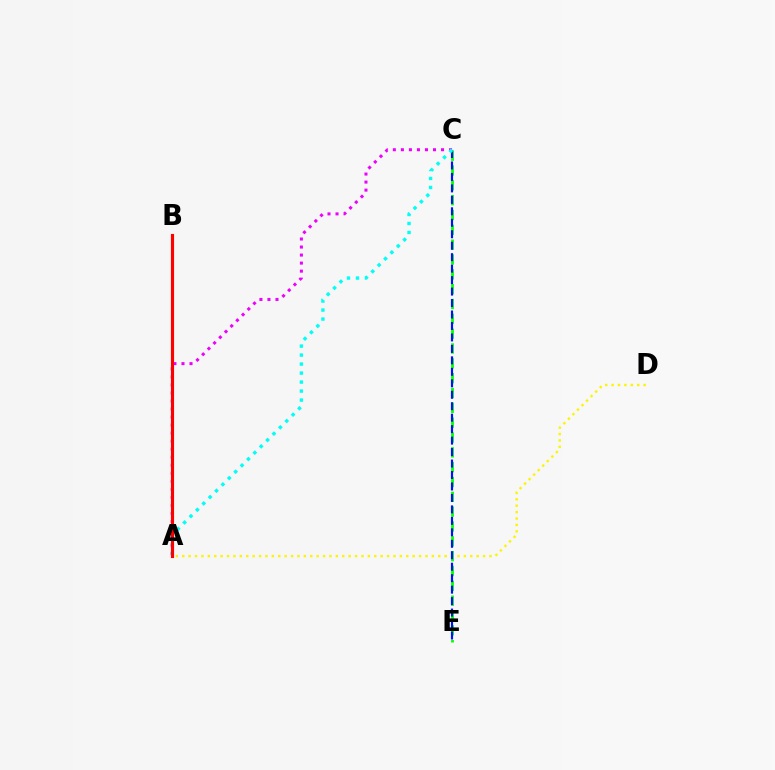{('A', 'C'): [{'color': '#ee00ff', 'line_style': 'dotted', 'thickness': 2.18}, {'color': '#00fff6', 'line_style': 'dotted', 'thickness': 2.44}], ('A', 'D'): [{'color': '#fcf500', 'line_style': 'dotted', 'thickness': 1.74}], ('C', 'E'): [{'color': '#08ff00', 'line_style': 'dashed', 'thickness': 2.02}, {'color': '#0010ff', 'line_style': 'dashed', 'thickness': 1.56}], ('A', 'B'): [{'color': '#ff0000', 'line_style': 'solid', 'thickness': 2.26}]}